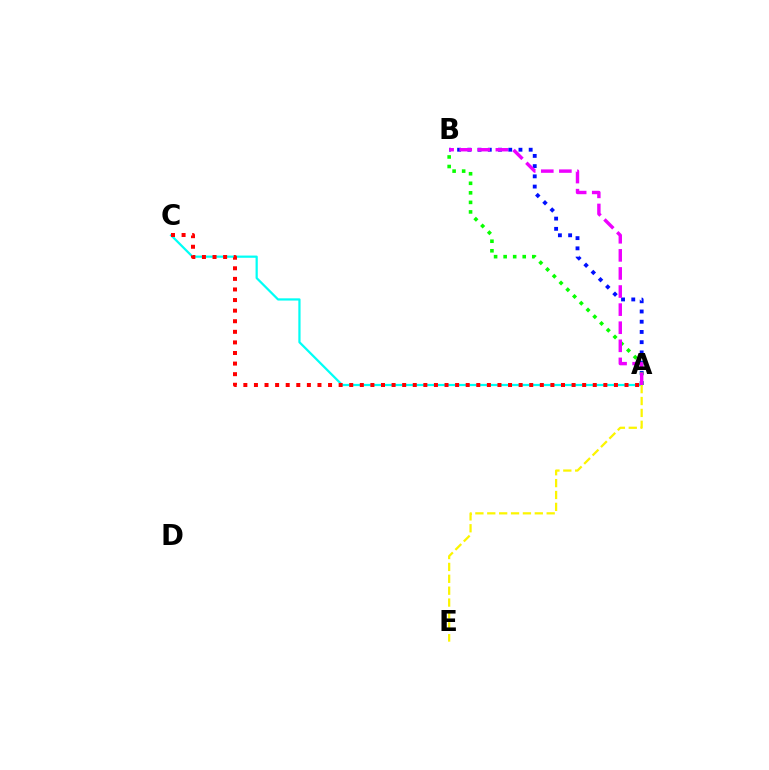{('A', 'B'): [{'color': '#0010ff', 'line_style': 'dotted', 'thickness': 2.78}, {'color': '#08ff00', 'line_style': 'dotted', 'thickness': 2.59}, {'color': '#ee00ff', 'line_style': 'dashed', 'thickness': 2.46}], ('A', 'C'): [{'color': '#00fff6', 'line_style': 'solid', 'thickness': 1.6}, {'color': '#ff0000', 'line_style': 'dotted', 'thickness': 2.88}], ('A', 'E'): [{'color': '#fcf500', 'line_style': 'dashed', 'thickness': 1.61}]}